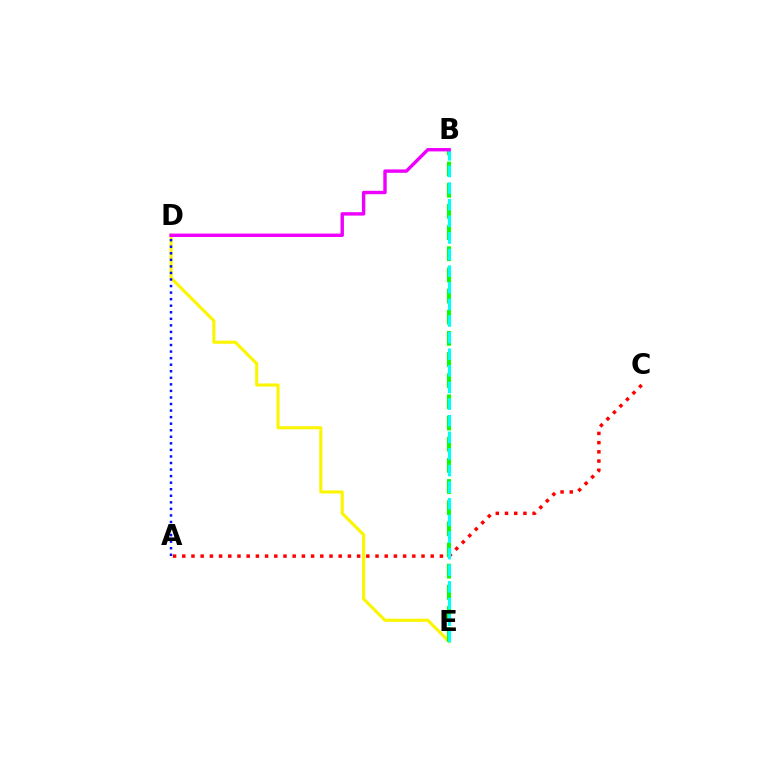{('A', 'C'): [{'color': '#ff0000', 'line_style': 'dotted', 'thickness': 2.5}], ('D', 'E'): [{'color': '#fcf500', 'line_style': 'solid', 'thickness': 2.23}], ('B', 'E'): [{'color': '#08ff00', 'line_style': 'dashed', 'thickness': 2.87}, {'color': '#00fff6', 'line_style': 'dashed', 'thickness': 2.26}], ('A', 'D'): [{'color': '#0010ff', 'line_style': 'dotted', 'thickness': 1.78}], ('B', 'D'): [{'color': '#ee00ff', 'line_style': 'solid', 'thickness': 2.45}]}